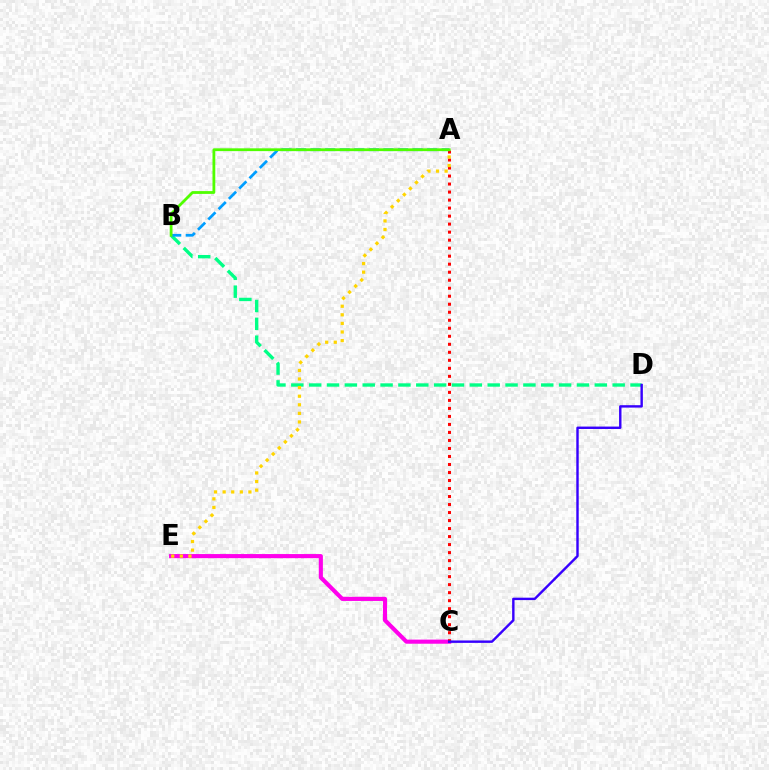{('B', 'D'): [{'color': '#00ff86', 'line_style': 'dashed', 'thickness': 2.43}], ('C', 'E'): [{'color': '#ff00ed', 'line_style': 'solid', 'thickness': 2.96}], ('A', 'C'): [{'color': '#ff0000', 'line_style': 'dotted', 'thickness': 2.18}], ('C', 'D'): [{'color': '#3700ff', 'line_style': 'solid', 'thickness': 1.74}], ('A', 'E'): [{'color': '#ffd500', 'line_style': 'dotted', 'thickness': 2.33}], ('A', 'B'): [{'color': '#009eff', 'line_style': 'dashed', 'thickness': 1.98}, {'color': '#4fff00', 'line_style': 'solid', 'thickness': 2.01}]}